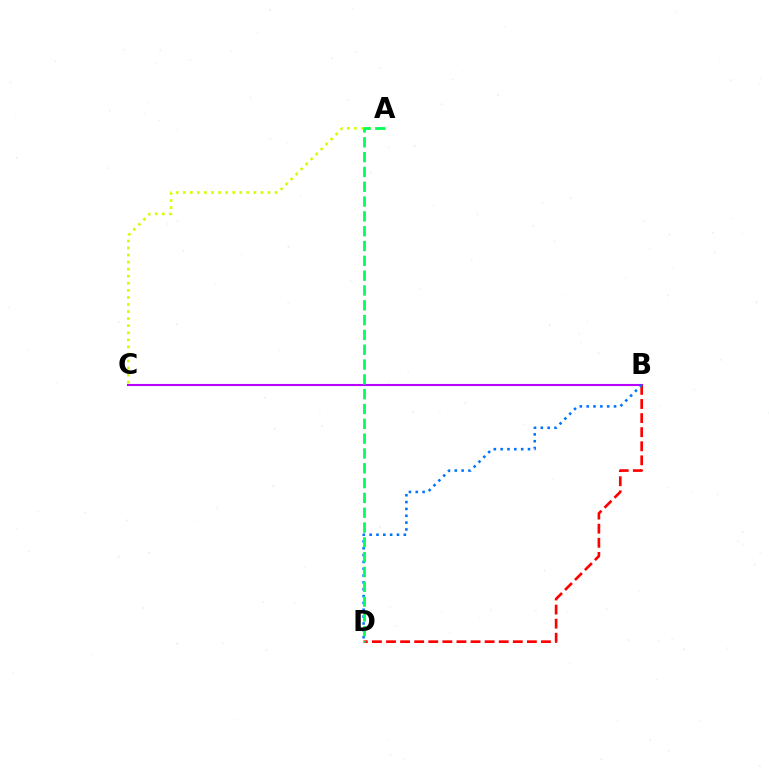{('B', 'C'): [{'color': '#b900ff', 'line_style': 'solid', 'thickness': 1.53}], ('B', 'D'): [{'color': '#ff0000', 'line_style': 'dashed', 'thickness': 1.91}, {'color': '#0074ff', 'line_style': 'dotted', 'thickness': 1.86}], ('A', 'C'): [{'color': '#d1ff00', 'line_style': 'dotted', 'thickness': 1.92}], ('A', 'D'): [{'color': '#00ff5c', 'line_style': 'dashed', 'thickness': 2.01}]}